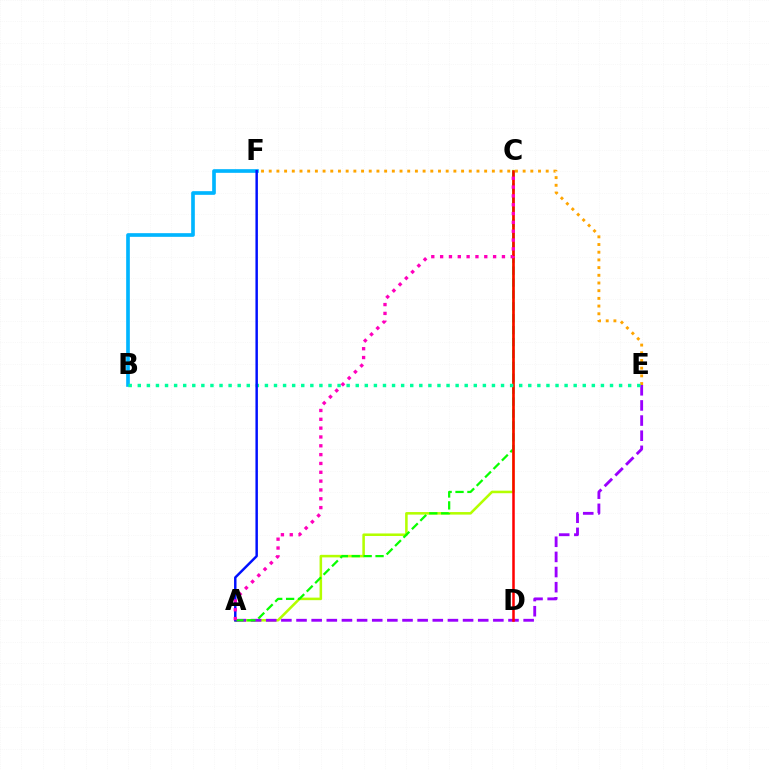{('A', 'C'): [{'color': '#b3ff00', 'line_style': 'solid', 'thickness': 1.84}, {'color': '#08ff00', 'line_style': 'dashed', 'thickness': 1.62}, {'color': '#ff00bd', 'line_style': 'dotted', 'thickness': 2.4}], ('E', 'F'): [{'color': '#ffa500', 'line_style': 'dotted', 'thickness': 2.09}], ('A', 'E'): [{'color': '#9b00ff', 'line_style': 'dashed', 'thickness': 2.06}], ('B', 'F'): [{'color': '#00b5ff', 'line_style': 'solid', 'thickness': 2.64}], ('C', 'D'): [{'color': '#ff0000', 'line_style': 'solid', 'thickness': 1.82}], ('B', 'E'): [{'color': '#00ff9d', 'line_style': 'dotted', 'thickness': 2.47}], ('A', 'F'): [{'color': '#0010ff', 'line_style': 'solid', 'thickness': 1.77}]}